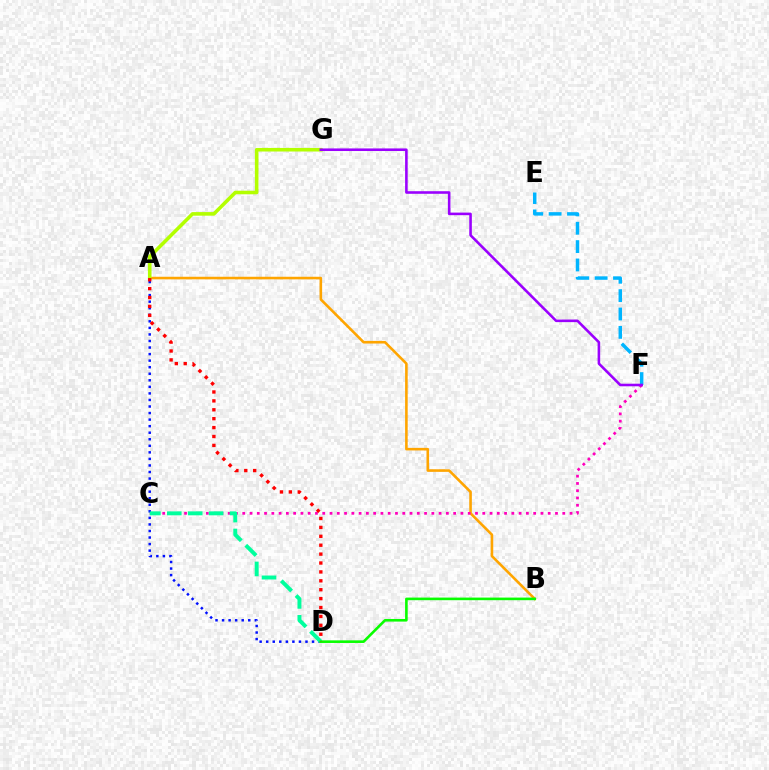{('A', 'B'): [{'color': '#ffa500', 'line_style': 'solid', 'thickness': 1.87}], ('A', 'G'): [{'color': '#b3ff00', 'line_style': 'solid', 'thickness': 2.58}], ('C', 'F'): [{'color': '#ff00bd', 'line_style': 'dotted', 'thickness': 1.98}], ('A', 'D'): [{'color': '#0010ff', 'line_style': 'dotted', 'thickness': 1.78}, {'color': '#ff0000', 'line_style': 'dotted', 'thickness': 2.42}], ('E', 'F'): [{'color': '#00b5ff', 'line_style': 'dashed', 'thickness': 2.49}], ('F', 'G'): [{'color': '#9b00ff', 'line_style': 'solid', 'thickness': 1.86}], ('C', 'D'): [{'color': '#00ff9d', 'line_style': 'dashed', 'thickness': 2.84}], ('B', 'D'): [{'color': '#08ff00', 'line_style': 'solid', 'thickness': 1.88}]}